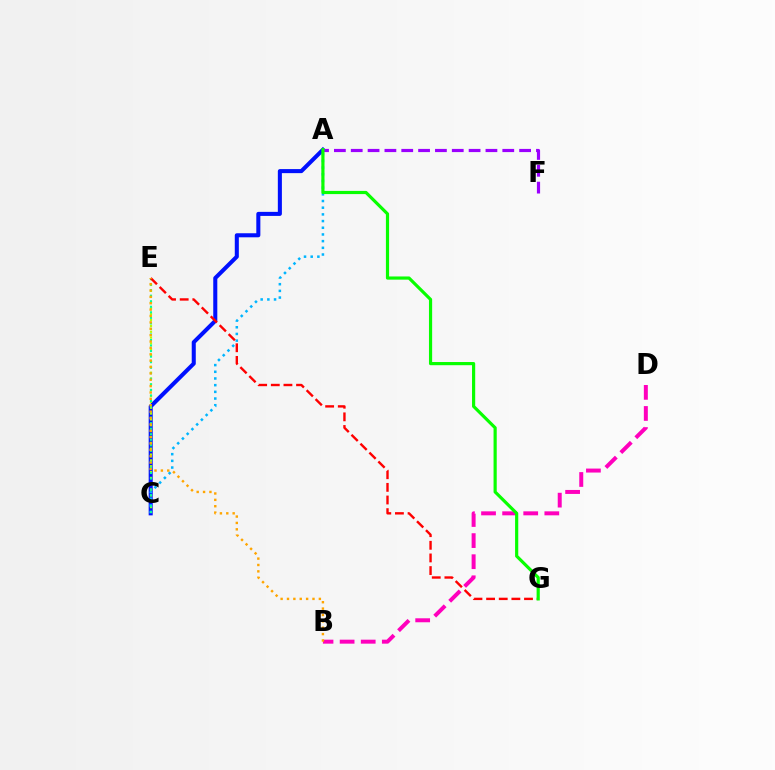{('A', 'C'): [{'color': '#0010ff', 'line_style': 'solid', 'thickness': 2.92}, {'color': '#00b5ff', 'line_style': 'dotted', 'thickness': 1.82}], ('A', 'F'): [{'color': '#9b00ff', 'line_style': 'dashed', 'thickness': 2.29}], ('B', 'D'): [{'color': '#ff00bd', 'line_style': 'dashed', 'thickness': 2.87}], ('C', 'E'): [{'color': '#b3ff00', 'line_style': 'dotted', 'thickness': 1.59}, {'color': '#00ff9d', 'line_style': 'dotted', 'thickness': 1.51}], ('E', 'G'): [{'color': '#ff0000', 'line_style': 'dashed', 'thickness': 1.72}], ('B', 'E'): [{'color': '#ffa500', 'line_style': 'dotted', 'thickness': 1.73}], ('A', 'G'): [{'color': '#08ff00', 'line_style': 'solid', 'thickness': 2.29}]}